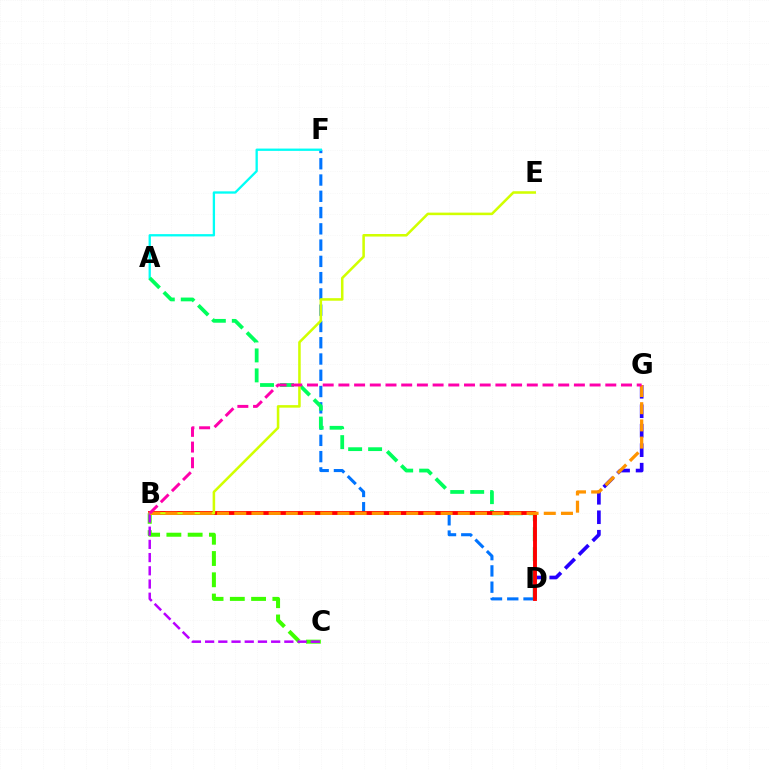{('D', 'G'): [{'color': '#2500ff', 'line_style': 'dashed', 'thickness': 2.64}], ('D', 'F'): [{'color': '#0074ff', 'line_style': 'dashed', 'thickness': 2.21}], ('A', 'F'): [{'color': '#00fff6', 'line_style': 'solid', 'thickness': 1.66}], ('A', 'D'): [{'color': '#00ff5c', 'line_style': 'dashed', 'thickness': 2.71}], ('B', 'D'): [{'color': '#ff0000', 'line_style': 'solid', 'thickness': 2.79}], ('B', 'C'): [{'color': '#3dff00', 'line_style': 'dashed', 'thickness': 2.89}, {'color': '#b900ff', 'line_style': 'dashed', 'thickness': 1.79}], ('B', 'E'): [{'color': '#d1ff00', 'line_style': 'solid', 'thickness': 1.83}], ('B', 'G'): [{'color': '#ff9400', 'line_style': 'dashed', 'thickness': 2.34}, {'color': '#ff00ac', 'line_style': 'dashed', 'thickness': 2.13}]}